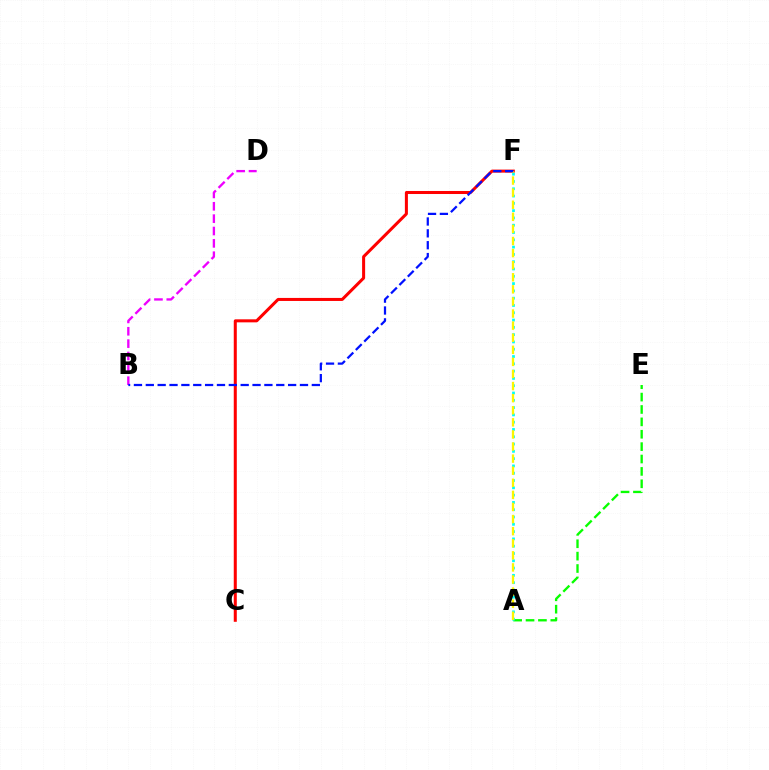{('C', 'F'): [{'color': '#ff0000', 'line_style': 'solid', 'thickness': 2.18}], ('A', 'E'): [{'color': '#08ff00', 'line_style': 'dashed', 'thickness': 1.68}], ('A', 'F'): [{'color': '#00fff6', 'line_style': 'dotted', 'thickness': 1.98}, {'color': '#fcf500', 'line_style': 'dashed', 'thickness': 1.64}], ('B', 'D'): [{'color': '#ee00ff', 'line_style': 'dashed', 'thickness': 1.68}], ('B', 'F'): [{'color': '#0010ff', 'line_style': 'dashed', 'thickness': 1.61}]}